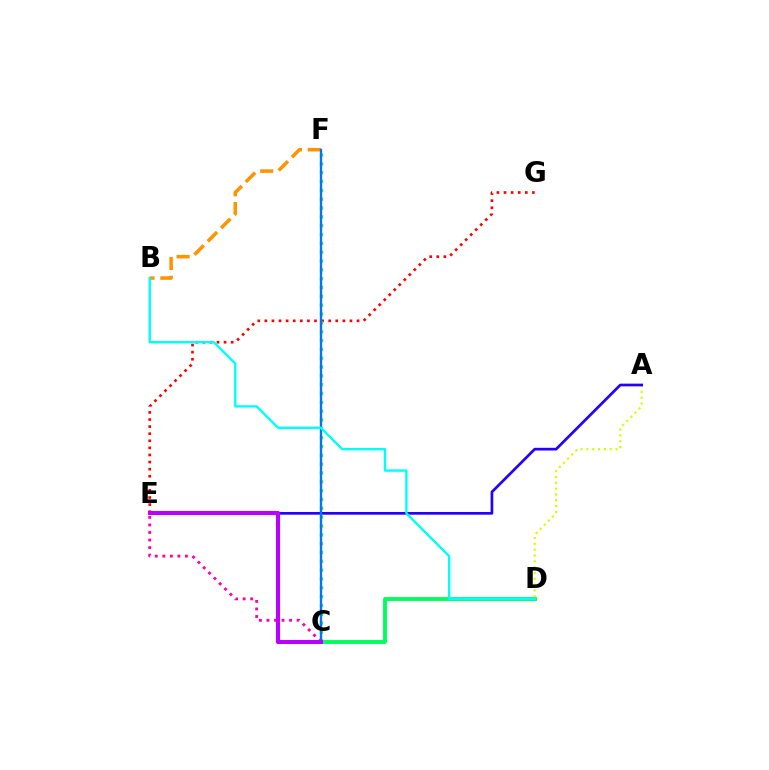{('E', 'G'): [{'color': '#ff0000', 'line_style': 'dotted', 'thickness': 1.93}], ('A', 'D'): [{'color': '#d1ff00', 'line_style': 'dotted', 'thickness': 1.58}], ('A', 'E'): [{'color': '#2500ff', 'line_style': 'solid', 'thickness': 1.95}], ('C', 'E'): [{'color': '#ff00ac', 'line_style': 'dotted', 'thickness': 2.05}, {'color': '#b900ff', 'line_style': 'solid', 'thickness': 2.95}], ('C', 'D'): [{'color': '#00ff5c', 'line_style': 'solid', 'thickness': 2.79}], ('C', 'F'): [{'color': '#3dff00', 'line_style': 'dotted', 'thickness': 2.4}, {'color': '#0074ff', 'line_style': 'solid', 'thickness': 1.71}], ('B', 'F'): [{'color': '#ff9400', 'line_style': 'dashed', 'thickness': 2.55}], ('B', 'D'): [{'color': '#00fff6', 'line_style': 'solid', 'thickness': 1.72}]}